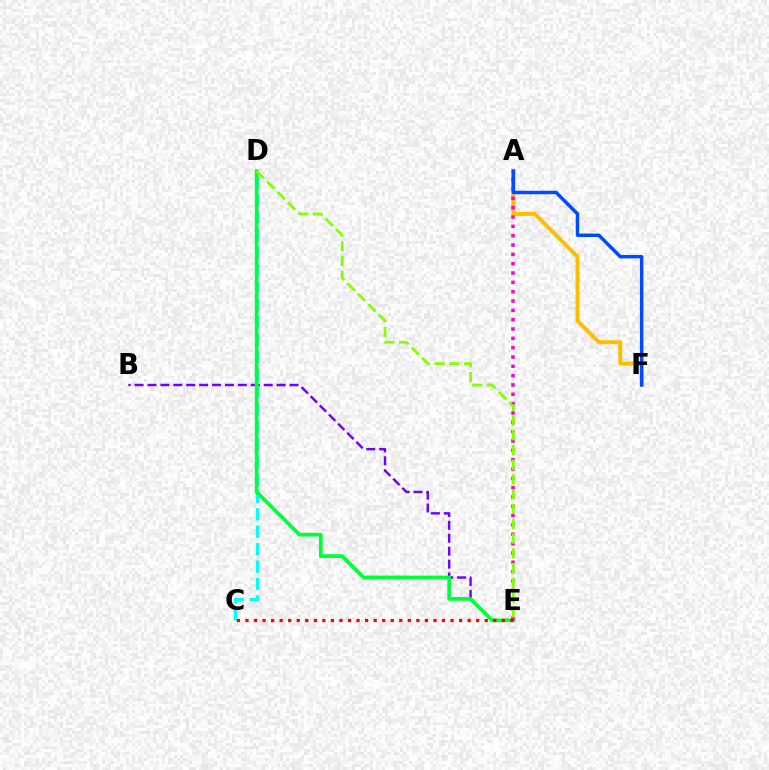{('B', 'E'): [{'color': '#7200ff', 'line_style': 'dashed', 'thickness': 1.75}], ('A', 'F'): [{'color': '#ffbd00', 'line_style': 'solid', 'thickness': 2.83}, {'color': '#004bff', 'line_style': 'solid', 'thickness': 2.49}], ('C', 'D'): [{'color': '#00fff6', 'line_style': 'dashed', 'thickness': 2.37}], ('D', 'E'): [{'color': '#00ff39', 'line_style': 'solid', 'thickness': 2.68}, {'color': '#84ff00', 'line_style': 'dashed', 'thickness': 2.0}], ('A', 'E'): [{'color': '#ff00cf', 'line_style': 'dotted', 'thickness': 2.54}], ('C', 'E'): [{'color': '#ff0000', 'line_style': 'dotted', 'thickness': 2.32}]}